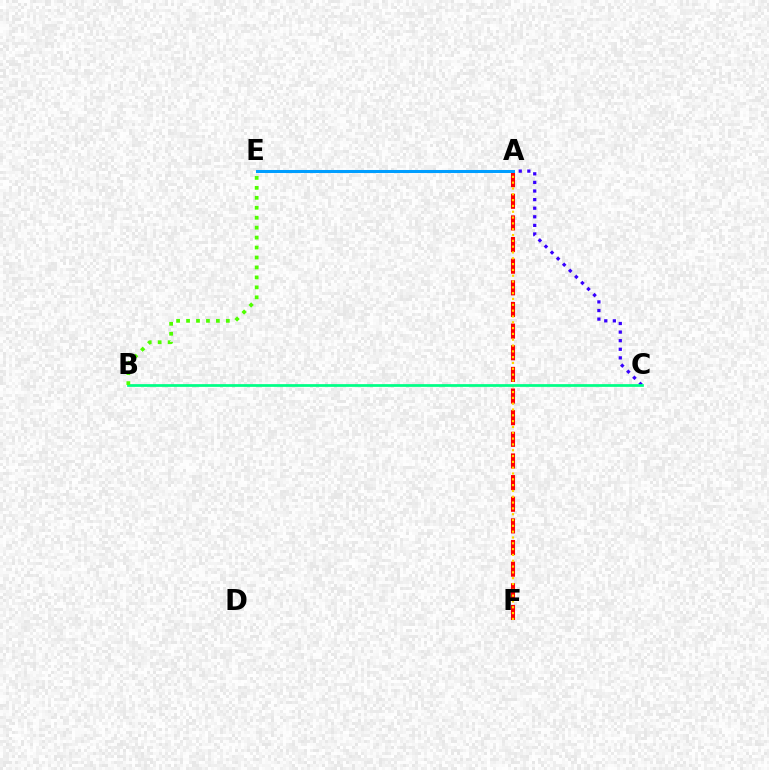{('A', 'F'): [{'color': '#ff0000', 'line_style': 'dashed', 'thickness': 2.94}, {'color': '#ffd500', 'line_style': 'dotted', 'thickness': 1.58}], ('A', 'E'): [{'color': '#ff00ed', 'line_style': 'dashed', 'thickness': 1.9}, {'color': '#009eff', 'line_style': 'solid', 'thickness': 2.19}], ('A', 'C'): [{'color': '#3700ff', 'line_style': 'dotted', 'thickness': 2.33}], ('B', 'C'): [{'color': '#00ff86', 'line_style': 'solid', 'thickness': 1.97}], ('B', 'E'): [{'color': '#4fff00', 'line_style': 'dotted', 'thickness': 2.7}]}